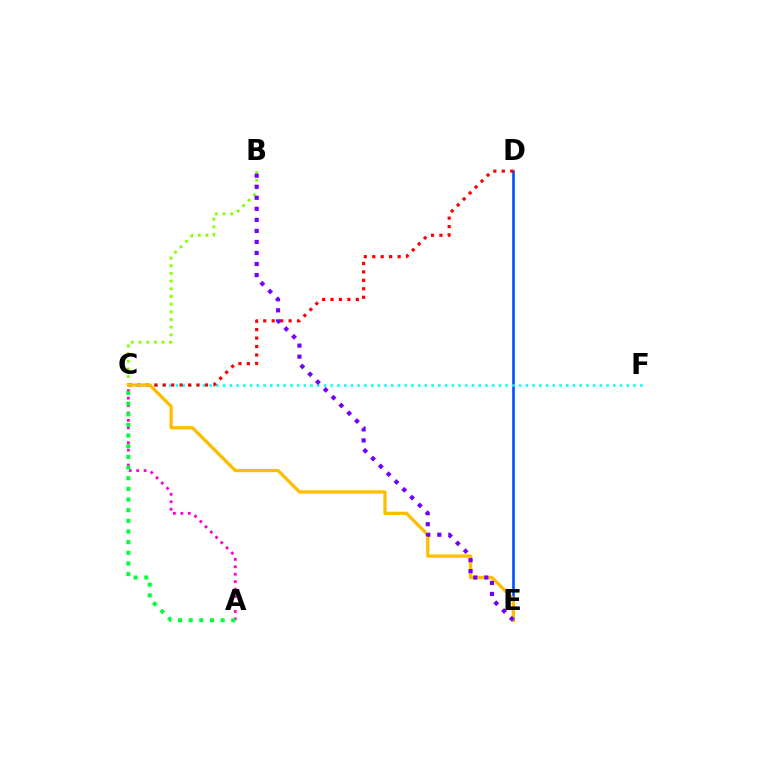{('B', 'C'): [{'color': '#84ff00', 'line_style': 'dotted', 'thickness': 2.09}], ('D', 'E'): [{'color': '#004bff', 'line_style': 'solid', 'thickness': 1.87}], ('C', 'F'): [{'color': '#00fff6', 'line_style': 'dotted', 'thickness': 1.83}], ('C', 'D'): [{'color': '#ff0000', 'line_style': 'dotted', 'thickness': 2.3}], ('A', 'C'): [{'color': '#ff00cf', 'line_style': 'dotted', 'thickness': 2.02}, {'color': '#00ff39', 'line_style': 'dotted', 'thickness': 2.9}], ('C', 'E'): [{'color': '#ffbd00', 'line_style': 'solid', 'thickness': 2.35}], ('B', 'E'): [{'color': '#7200ff', 'line_style': 'dotted', 'thickness': 3.0}]}